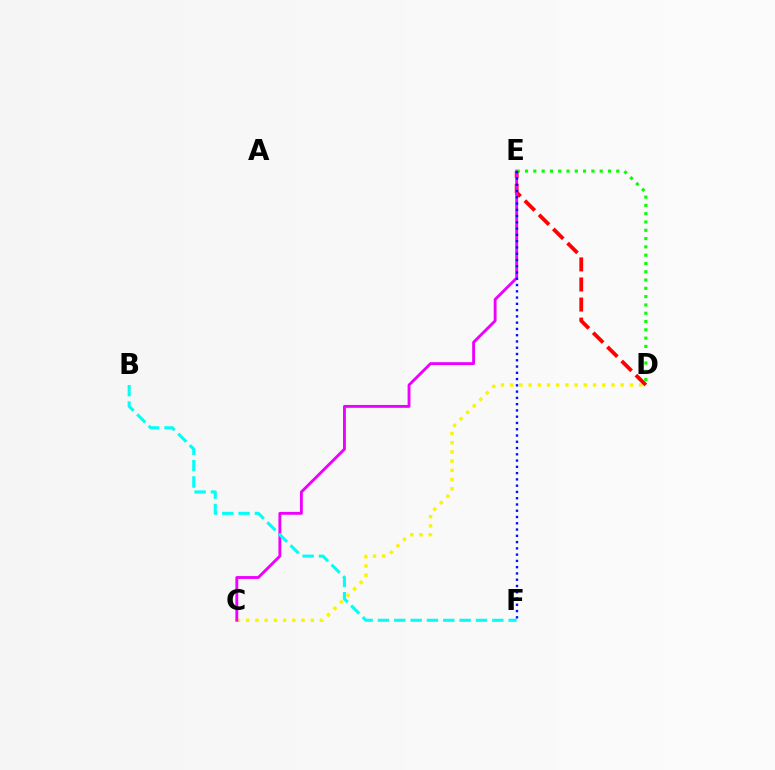{('C', 'D'): [{'color': '#fcf500', 'line_style': 'dotted', 'thickness': 2.5}], ('D', 'E'): [{'color': '#ff0000', 'line_style': 'dashed', 'thickness': 2.73}, {'color': '#08ff00', 'line_style': 'dotted', 'thickness': 2.25}], ('C', 'E'): [{'color': '#ee00ff', 'line_style': 'solid', 'thickness': 2.07}], ('B', 'F'): [{'color': '#00fff6', 'line_style': 'dashed', 'thickness': 2.22}], ('E', 'F'): [{'color': '#0010ff', 'line_style': 'dotted', 'thickness': 1.7}]}